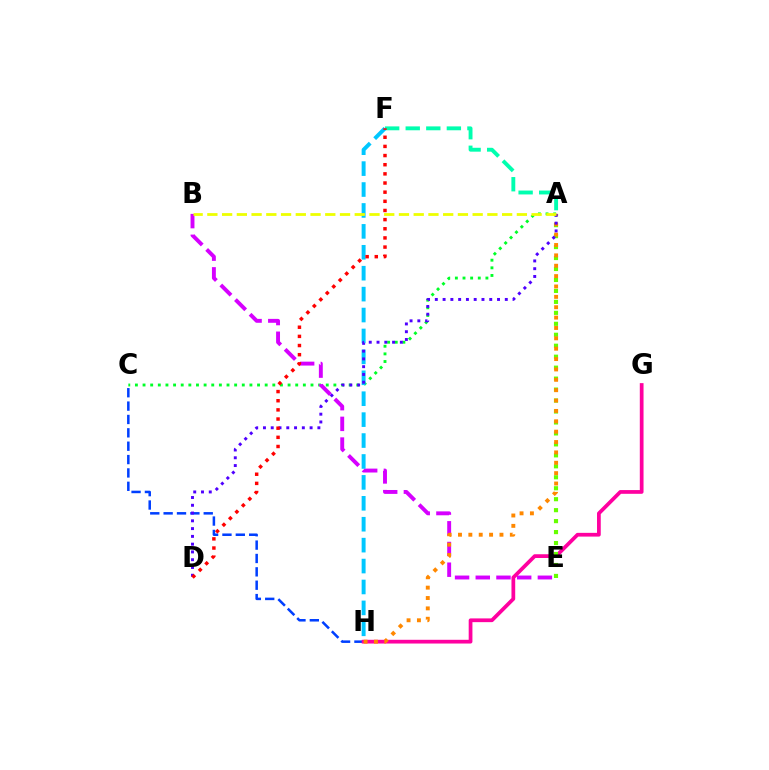{('C', 'H'): [{'color': '#003fff', 'line_style': 'dashed', 'thickness': 1.82}], ('A', 'C'): [{'color': '#00ff27', 'line_style': 'dotted', 'thickness': 2.07}], ('B', 'E'): [{'color': '#d600ff', 'line_style': 'dashed', 'thickness': 2.81}], ('G', 'H'): [{'color': '#ff00a0', 'line_style': 'solid', 'thickness': 2.69}], ('A', 'F'): [{'color': '#00ffaf', 'line_style': 'dashed', 'thickness': 2.79}], ('A', 'E'): [{'color': '#66ff00', 'line_style': 'dotted', 'thickness': 2.98}], ('A', 'H'): [{'color': '#ff8800', 'line_style': 'dotted', 'thickness': 2.82}], ('F', 'H'): [{'color': '#00c7ff', 'line_style': 'dashed', 'thickness': 2.84}], ('A', 'D'): [{'color': '#4f00ff', 'line_style': 'dotted', 'thickness': 2.11}], ('D', 'F'): [{'color': '#ff0000', 'line_style': 'dotted', 'thickness': 2.49}], ('A', 'B'): [{'color': '#eeff00', 'line_style': 'dashed', 'thickness': 2.0}]}